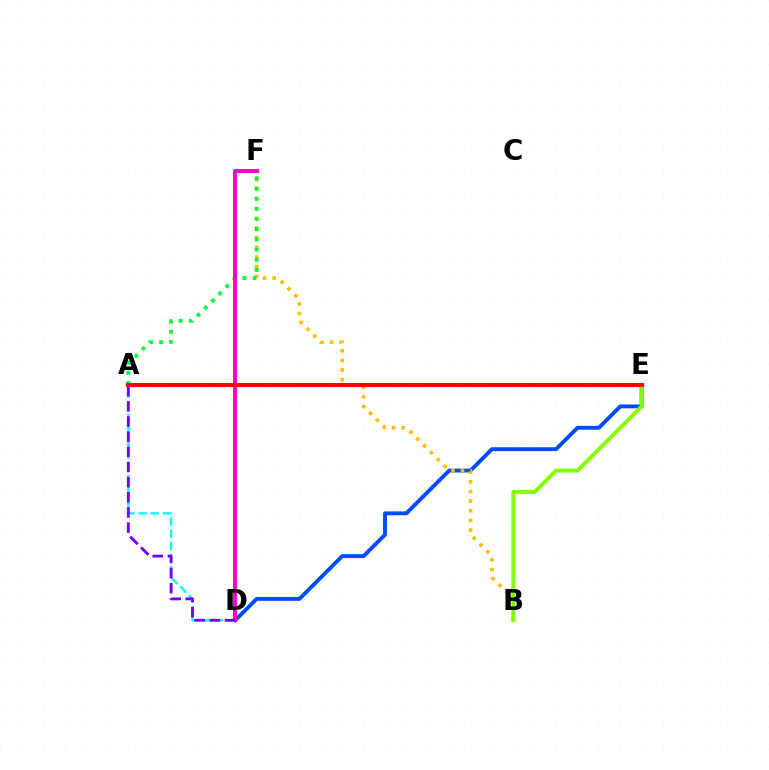{('D', 'E'): [{'color': '#004bff', 'line_style': 'solid', 'thickness': 2.8}], ('B', 'F'): [{'color': '#ffbd00', 'line_style': 'dotted', 'thickness': 2.62}], ('B', 'E'): [{'color': '#84ff00', 'line_style': 'solid', 'thickness': 2.86}], ('A', 'F'): [{'color': '#00ff39', 'line_style': 'dotted', 'thickness': 2.77}], ('D', 'F'): [{'color': '#ff00cf', 'line_style': 'solid', 'thickness': 2.88}], ('A', 'D'): [{'color': '#00fff6', 'line_style': 'dashed', 'thickness': 1.65}, {'color': '#7200ff', 'line_style': 'dashed', 'thickness': 2.06}], ('A', 'E'): [{'color': '#ff0000', 'line_style': 'solid', 'thickness': 2.96}]}